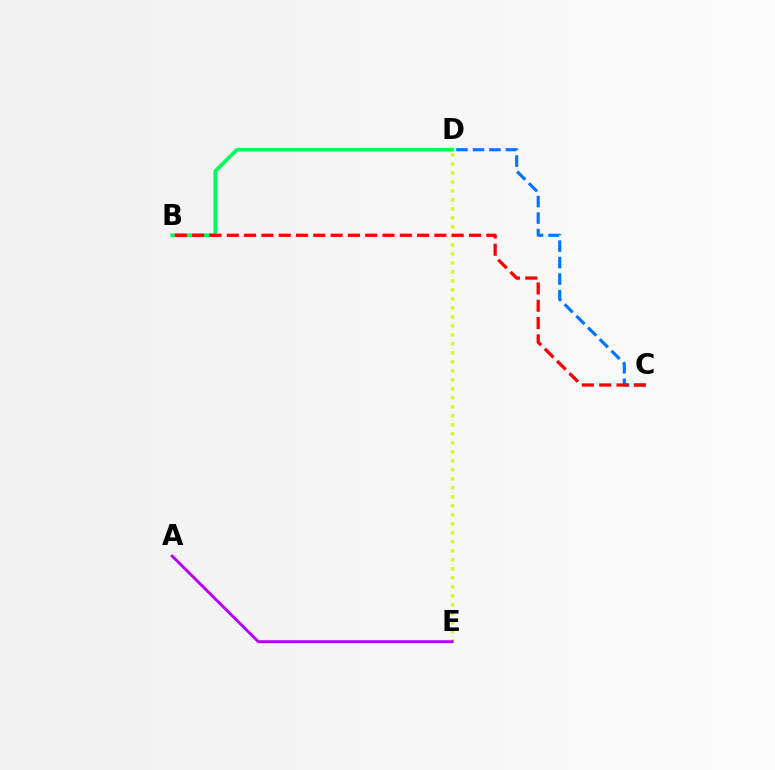{('D', 'E'): [{'color': '#d1ff00', 'line_style': 'dotted', 'thickness': 2.44}], ('C', 'D'): [{'color': '#0074ff', 'line_style': 'dashed', 'thickness': 2.24}], ('B', 'D'): [{'color': '#00ff5c', 'line_style': 'solid', 'thickness': 2.65}], ('B', 'C'): [{'color': '#ff0000', 'line_style': 'dashed', 'thickness': 2.35}], ('A', 'E'): [{'color': '#b900ff', 'line_style': 'solid', 'thickness': 2.08}]}